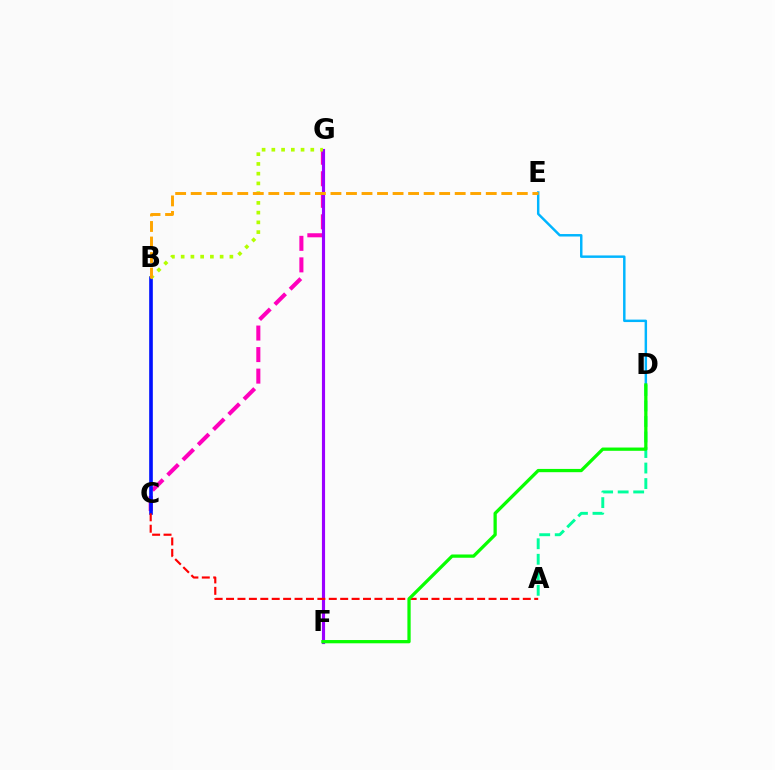{('C', 'G'): [{'color': '#ff00bd', 'line_style': 'dashed', 'thickness': 2.92}], ('B', 'C'): [{'color': '#0010ff', 'line_style': 'solid', 'thickness': 2.62}], ('F', 'G'): [{'color': '#9b00ff', 'line_style': 'solid', 'thickness': 2.26}], ('A', 'D'): [{'color': '#00ff9d', 'line_style': 'dashed', 'thickness': 2.11}], ('D', 'E'): [{'color': '#00b5ff', 'line_style': 'solid', 'thickness': 1.77}], ('B', 'G'): [{'color': '#b3ff00', 'line_style': 'dotted', 'thickness': 2.65}], ('A', 'C'): [{'color': '#ff0000', 'line_style': 'dashed', 'thickness': 1.55}], ('D', 'F'): [{'color': '#08ff00', 'line_style': 'solid', 'thickness': 2.35}], ('B', 'E'): [{'color': '#ffa500', 'line_style': 'dashed', 'thickness': 2.11}]}